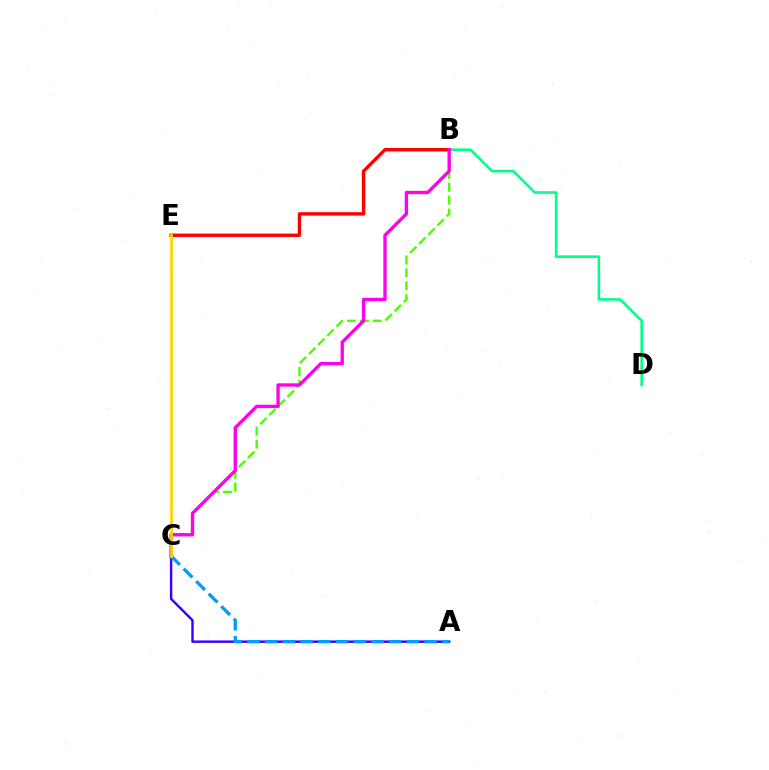{('A', 'C'): [{'color': '#3700ff', 'line_style': 'solid', 'thickness': 1.75}, {'color': '#009eff', 'line_style': 'dashed', 'thickness': 2.41}], ('B', 'C'): [{'color': '#4fff00', 'line_style': 'dashed', 'thickness': 1.76}, {'color': '#ff00ed', 'line_style': 'solid', 'thickness': 2.42}], ('B', 'D'): [{'color': '#00ff86', 'line_style': 'solid', 'thickness': 1.86}], ('B', 'E'): [{'color': '#ff0000', 'line_style': 'solid', 'thickness': 2.45}], ('C', 'E'): [{'color': '#ffd500', 'line_style': 'solid', 'thickness': 1.98}]}